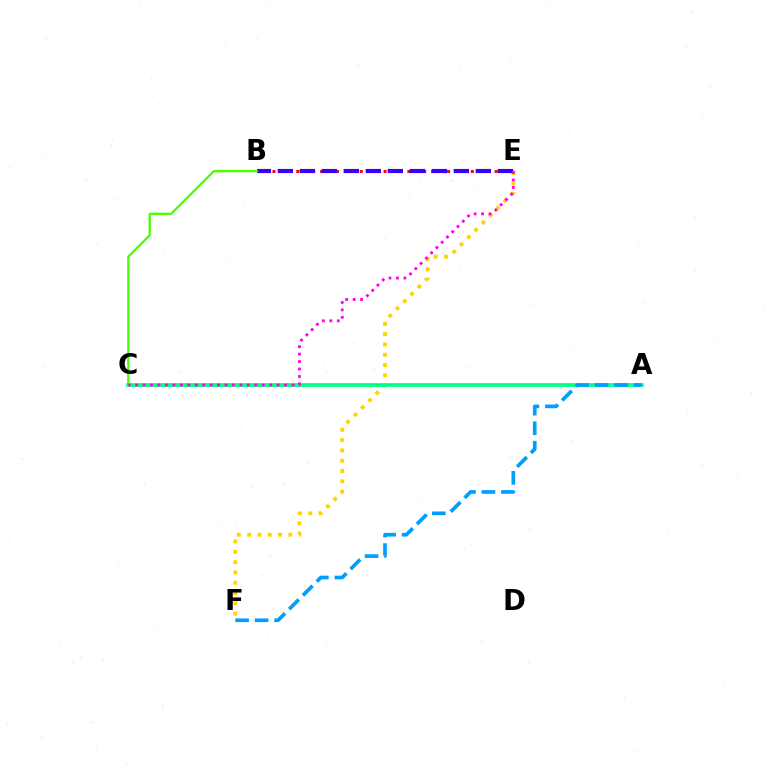{('E', 'F'): [{'color': '#ffd500', 'line_style': 'dotted', 'thickness': 2.8}], ('B', 'E'): [{'color': '#ff0000', 'line_style': 'dotted', 'thickness': 2.16}, {'color': '#3700ff', 'line_style': 'dashed', 'thickness': 2.99}], ('A', 'C'): [{'color': '#00ff86', 'line_style': 'solid', 'thickness': 2.66}], ('B', 'C'): [{'color': '#4fff00', 'line_style': 'solid', 'thickness': 1.69}], ('C', 'E'): [{'color': '#ff00ed', 'line_style': 'dotted', 'thickness': 2.02}], ('A', 'F'): [{'color': '#009eff', 'line_style': 'dashed', 'thickness': 2.65}]}